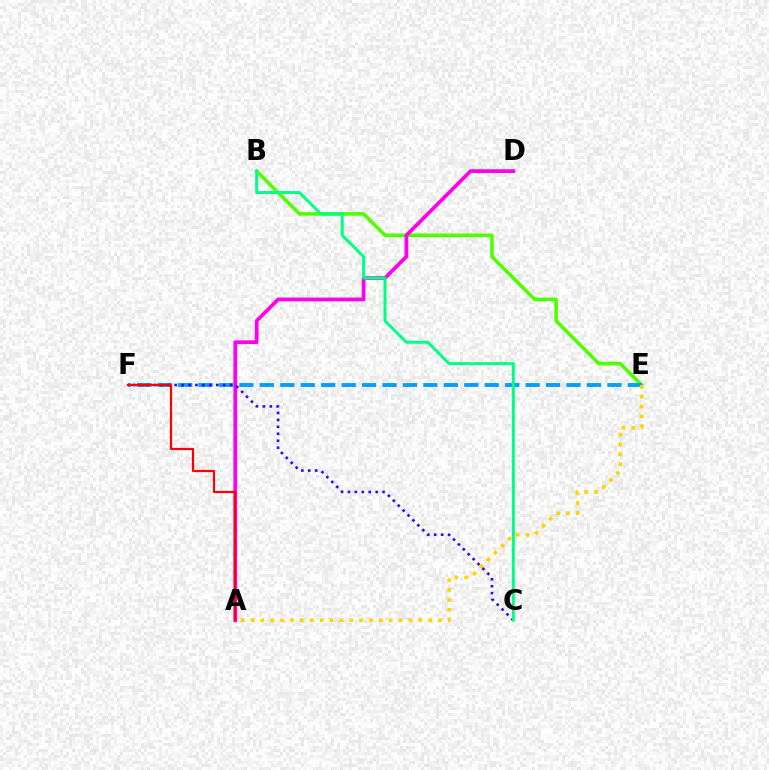{('B', 'E'): [{'color': '#4fff00', 'line_style': 'solid', 'thickness': 2.58}], ('A', 'D'): [{'color': '#ff00ed', 'line_style': 'solid', 'thickness': 2.68}], ('E', 'F'): [{'color': '#009eff', 'line_style': 'dashed', 'thickness': 2.78}], ('A', 'E'): [{'color': '#ffd500', 'line_style': 'dotted', 'thickness': 2.68}], ('C', 'F'): [{'color': '#3700ff', 'line_style': 'dotted', 'thickness': 1.88}], ('B', 'C'): [{'color': '#00ff86', 'line_style': 'solid', 'thickness': 2.14}], ('A', 'F'): [{'color': '#ff0000', 'line_style': 'solid', 'thickness': 1.59}]}